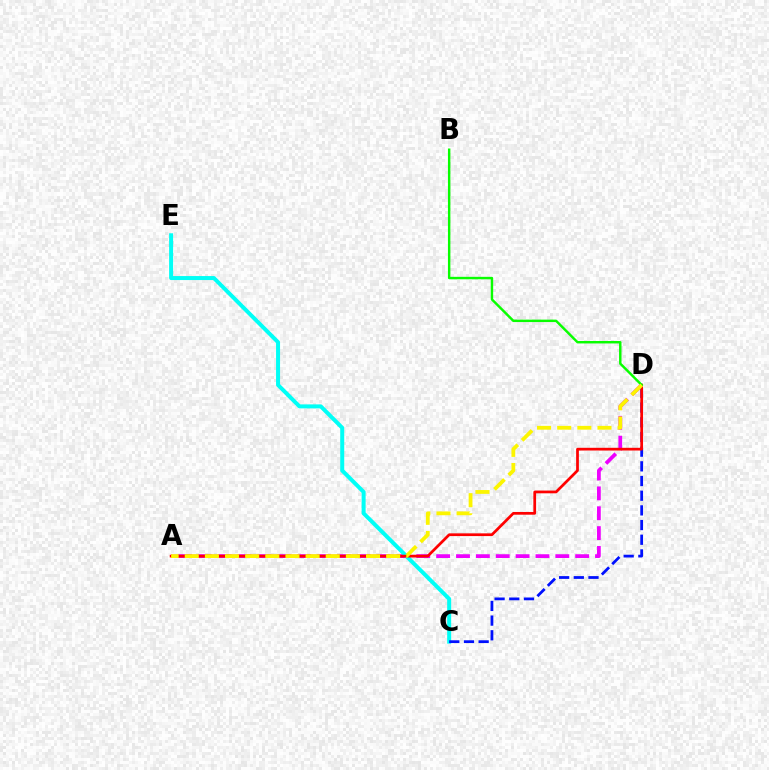{('A', 'D'): [{'color': '#ee00ff', 'line_style': 'dashed', 'thickness': 2.7}, {'color': '#ff0000', 'line_style': 'solid', 'thickness': 1.97}, {'color': '#fcf500', 'line_style': 'dashed', 'thickness': 2.74}], ('C', 'E'): [{'color': '#00fff6', 'line_style': 'solid', 'thickness': 2.88}], ('C', 'D'): [{'color': '#0010ff', 'line_style': 'dashed', 'thickness': 1.99}], ('B', 'D'): [{'color': '#08ff00', 'line_style': 'solid', 'thickness': 1.76}]}